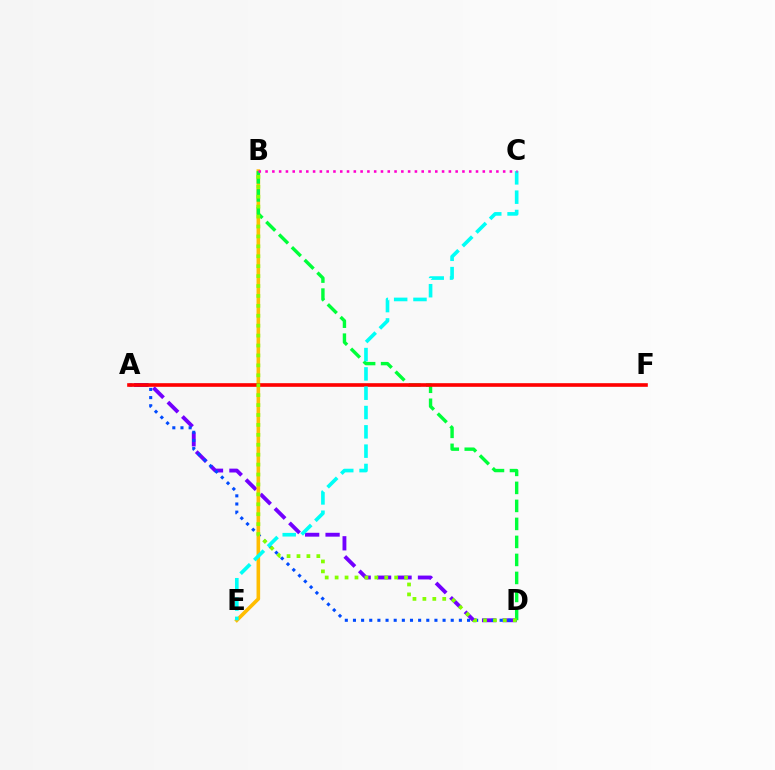{('A', 'D'): [{'color': '#7200ff', 'line_style': 'dashed', 'thickness': 2.78}, {'color': '#004bff', 'line_style': 'dotted', 'thickness': 2.21}], ('B', 'E'): [{'color': '#ffbd00', 'line_style': 'solid', 'thickness': 2.6}], ('B', 'D'): [{'color': '#00ff39', 'line_style': 'dashed', 'thickness': 2.45}, {'color': '#84ff00', 'line_style': 'dotted', 'thickness': 2.7}], ('A', 'F'): [{'color': '#ff0000', 'line_style': 'solid', 'thickness': 2.62}], ('C', 'E'): [{'color': '#00fff6', 'line_style': 'dashed', 'thickness': 2.62}], ('B', 'C'): [{'color': '#ff00cf', 'line_style': 'dotted', 'thickness': 1.84}]}